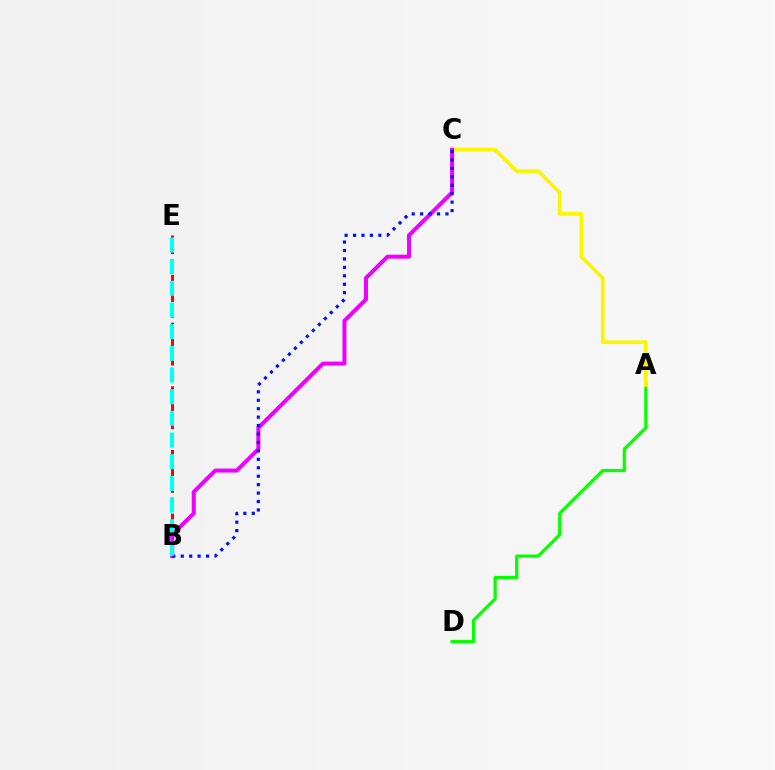{('A', 'D'): [{'color': '#08ff00', 'line_style': 'solid', 'thickness': 2.32}], ('B', 'E'): [{'color': '#ff0000', 'line_style': 'dashed', 'thickness': 2.16}, {'color': '#00fff6', 'line_style': 'dashed', 'thickness': 2.94}], ('A', 'C'): [{'color': '#fcf500', 'line_style': 'solid', 'thickness': 2.64}], ('B', 'C'): [{'color': '#ee00ff', 'line_style': 'solid', 'thickness': 2.88}, {'color': '#0010ff', 'line_style': 'dotted', 'thickness': 2.29}]}